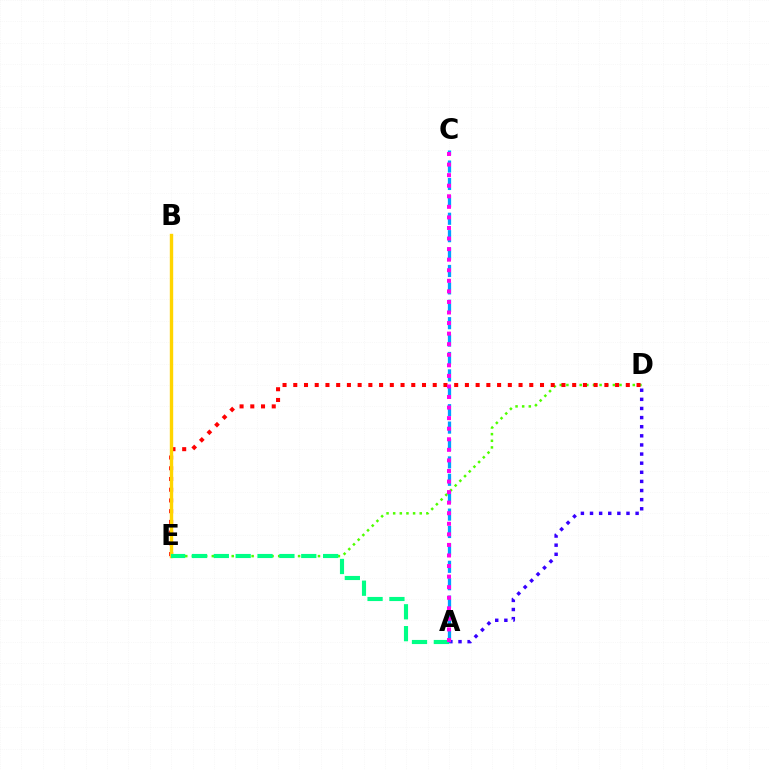{('A', 'D'): [{'color': '#3700ff', 'line_style': 'dotted', 'thickness': 2.48}], ('D', 'E'): [{'color': '#4fff00', 'line_style': 'dotted', 'thickness': 1.8}, {'color': '#ff0000', 'line_style': 'dotted', 'thickness': 2.91}], ('B', 'E'): [{'color': '#ffd500', 'line_style': 'solid', 'thickness': 2.44}], ('A', 'E'): [{'color': '#00ff86', 'line_style': 'dashed', 'thickness': 2.97}], ('A', 'C'): [{'color': '#009eff', 'line_style': 'dashed', 'thickness': 2.36}, {'color': '#ff00ed', 'line_style': 'dotted', 'thickness': 2.87}]}